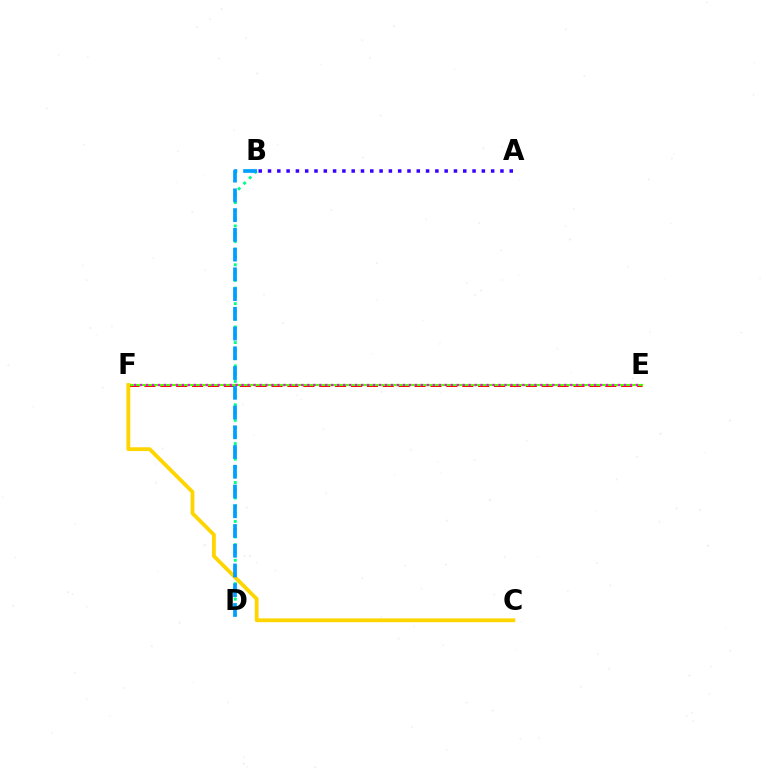{('E', 'F'): [{'color': '#ff0000', 'line_style': 'dashed', 'thickness': 2.16}, {'color': '#4fff00', 'line_style': 'solid', 'thickness': 1.55}, {'color': '#ff00ed', 'line_style': 'dotted', 'thickness': 1.62}], ('B', 'D'): [{'color': '#00ff86', 'line_style': 'dotted', 'thickness': 2.11}, {'color': '#009eff', 'line_style': 'dashed', 'thickness': 2.68}], ('A', 'B'): [{'color': '#3700ff', 'line_style': 'dotted', 'thickness': 2.53}], ('C', 'F'): [{'color': '#ffd500', 'line_style': 'solid', 'thickness': 2.74}]}